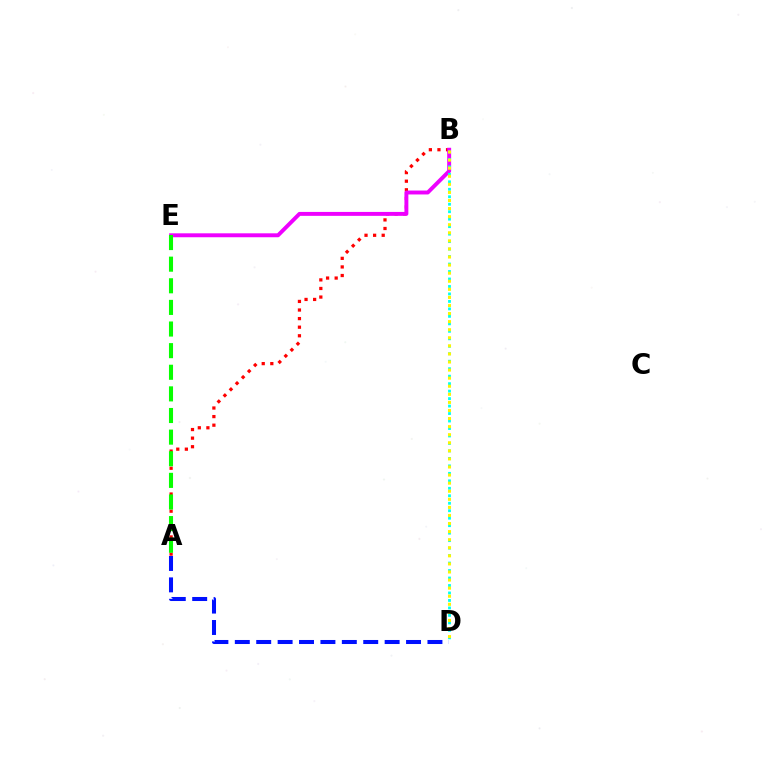{('A', 'B'): [{'color': '#ff0000', 'line_style': 'dotted', 'thickness': 2.33}], ('B', 'E'): [{'color': '#ee00ff', 'line_style': 'solid', 'thickness': 2.83}], ('B', 'D'): [{'color': '#00fff6', 'line_style': 'dotted', 'thickness': 2.03}, {'color': '#fcf500', 'line_style': 'dotted', 'thickness': 2.19}], ('A', 'D'): [{'color': '#0010ff', 'line_style': 'dashed', 'thickness': 2.91}], ('A', 'E'): [{'color': '#08ff00', 'line_style': 'dashed', 'thickness': 2.94}]}